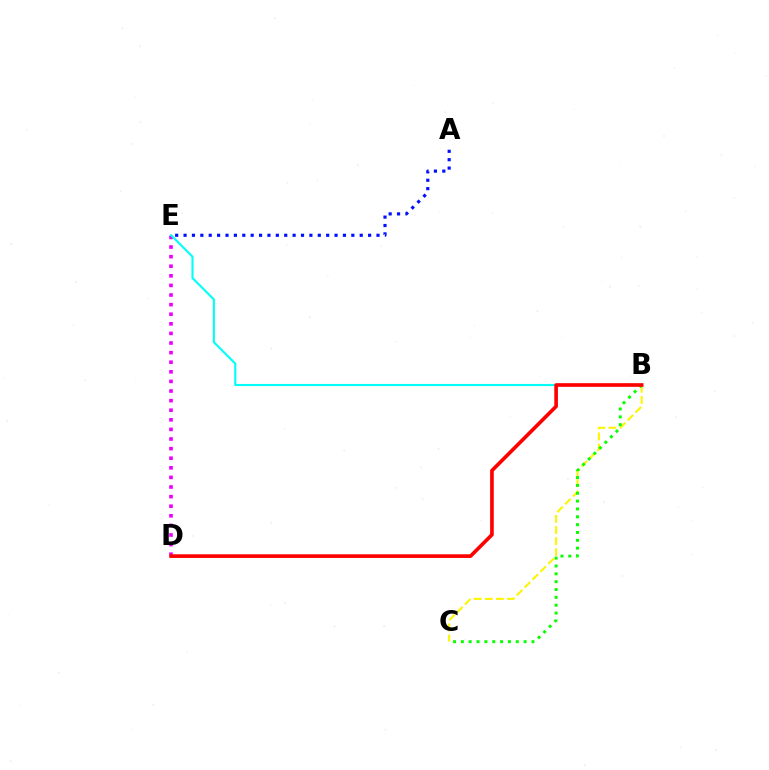{('B', 'C'): [{'color': '#fcf500', 'line_style': 'dashed', 'thickness': 1.51}, {'color': '#08ff00', 'line_style': 'dotted', 'thickness': 2.13}], ('A', 'E'): [{'color': '#0010ff', 'line_style': 'dotted', 'thickness': 2.28}], ('D', 'E'): [{'color': '#ee00ff', 'line_style': 'dotted', 'thickness': 2.61}], ('B', 'E'): [{'color': '#00fff6', 'line_style': 'solid', 'thickness': 1.52}], ('B', 'D'): [{'color': '#ff0000', 'line_style': 'solid', 'thickness': 2.63}]}